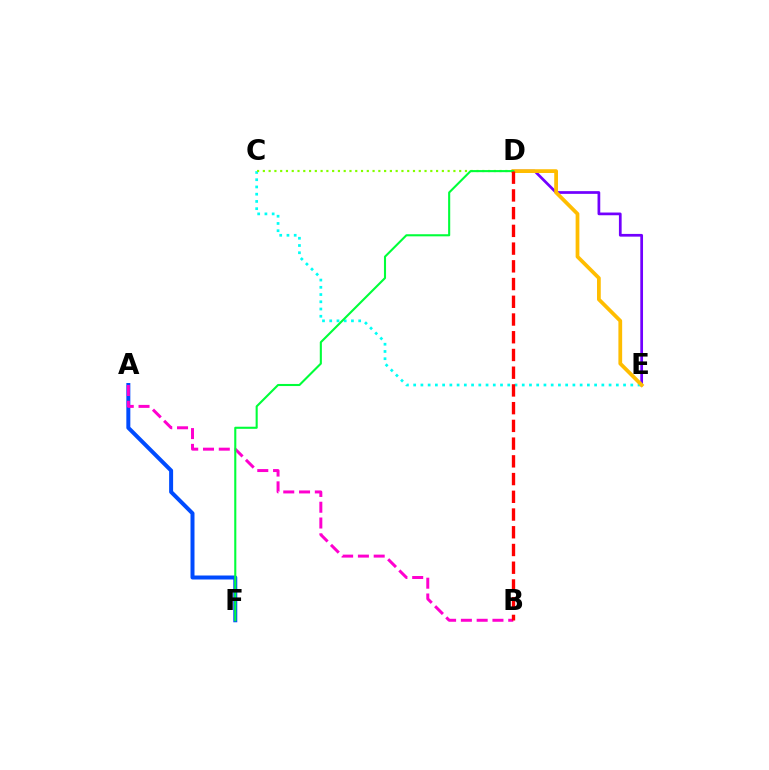{('A', 'F'): [{'color': '#004bff', 'line_style': 'solid', 'thickness': 2.87}], ('C', 'E'): [{'color': '#00fff6', 'line_style': 'dotted', 'thickness': 1.97}], ('D', 'E'): [{'color': '#7200ff', 'line_style': 'solid', 'thickness': 1.96}, {'color': '#ffbd00', 'line_style': 'solid', 'thickness': 2.7}], ('A', 'B'): [{'color': '#ff00cf', 'line_style': 'dashed', 'thickness': 2.14}], ('C', 'D'): [{'color': '#84ff00', 'line_style': 'dotted', 'thickness': 1.57}], ('D', 'F'): [{'color': '#00ff39', 'line_style': 'solid', 'thickness': 1.51}], ('B', 'D'): [{'color': '#ff0000', 'line_style': 'dashed', 'thickness': 2.41}]}